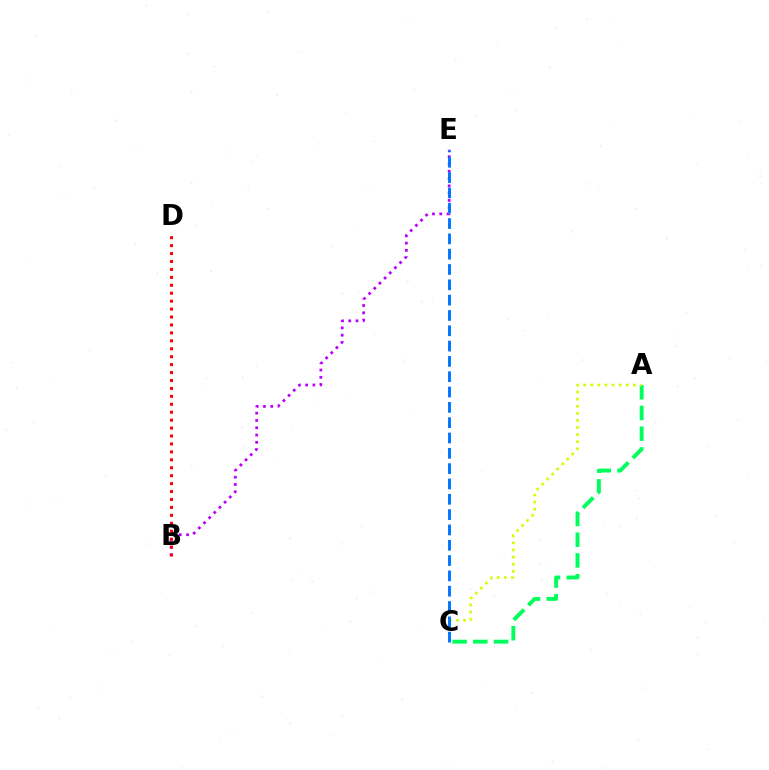{('B', 'E'): [{'color': '#b900ff', 'line_style': 'dotted', 'thickness': 1.98}], ('A', 'C'): [{'color': '#00ff5c', 'line_style': 'dashed', 'thickness': 2.82}, {'color': '#d1ff00', 'line_style': 'dotted', 'thickness': 1.93}], ('B', 'D'): [{'color': '#ff0000', 'line_style': 'dotted', 'thickness': 2.16}], ('C', 'E'): [{'color': '#0074ff', 'line_style': 'dashed', 'thickness': 2.08}]}